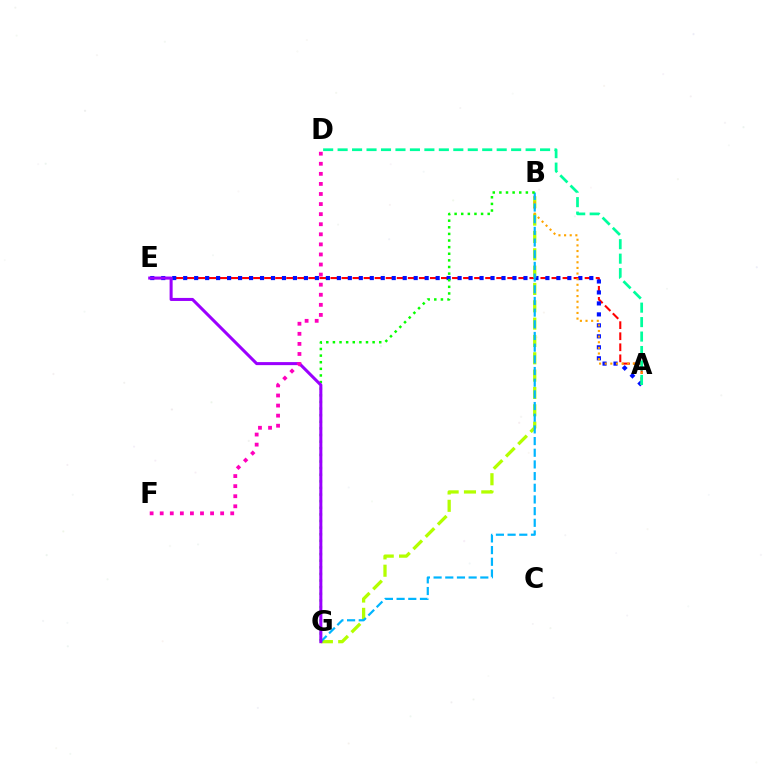{('A', 'E'): [{'color': '#ff0000', 'line_style': 'dashed', 'thickness': 1.5}, {'color': '#0010ff', 'line_style': 'dotted', 'thickness': 2.98}], ('B', 'G'): [{'color': '#b3ff00', 'line_style': 'dashed', 'thickness': 2.35}, {'color': '#00b5ff', 'line_style': 'dashed', 'thickness': 1.59}, {'color': '#08ff00', 'line_style': 'dotted', 'thickness': 1.8}], ('A', 'B'): [{'color': '#ffa500', 'line_style': 'dotted', 'thickness': 1.53}], ('A', 'D'): [{'color': '#00ff9d', 'line_style': 'dashed', 'thickness': 1.96}], ('E', 'G'): [{'color': '#9b00ff', 'line_style': 'solid', 'thickness': 2.19}], ('D', 'F'): [{'color': '#ff00bd', 'line_style': 'dotted', 'thickness': 2.74}]}